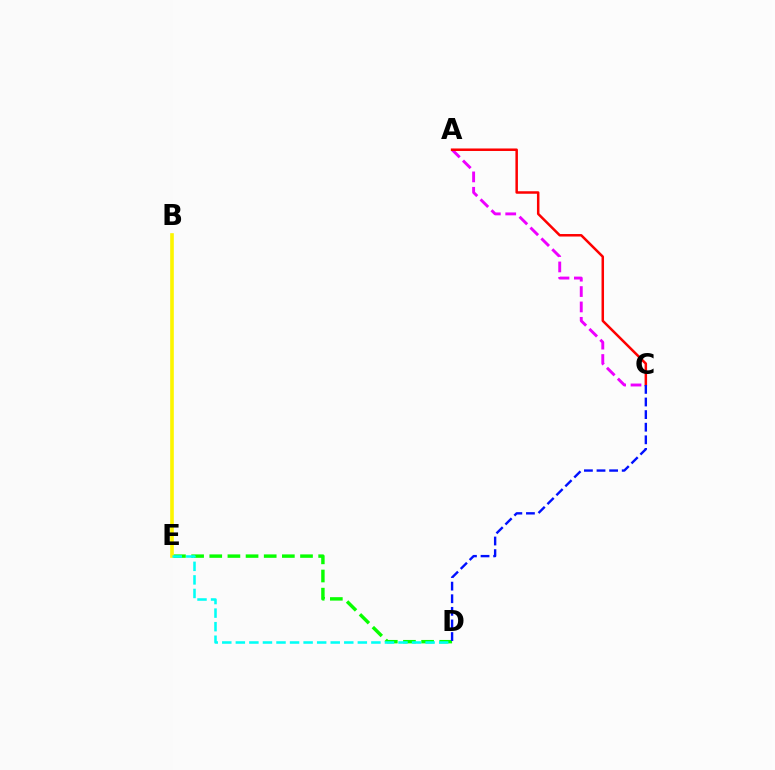{('D', 'E'): [{'color': '#08ff00', 'line_style': 'dashed', 'thickness': 2.47}, {'color': '#00fff6', 'line_style': 'dashed', 'thickness': 1.84}], ('A', 'C'): [{'color': '#ee00ff', 'line_style': 'dashed', 'thickness': 2.09}, {'color': '#ff0000', 'line_style': 'solid', 'thickness': 1.8}], ('B', 'E'): [{'color': '#fcf500', 'line_style': 'solid', 'thickness': 2.61}], ('C', 'D'): [{'color': '#0010ff', 'line_style': 'dashed', 'thickness': 1.71}]}